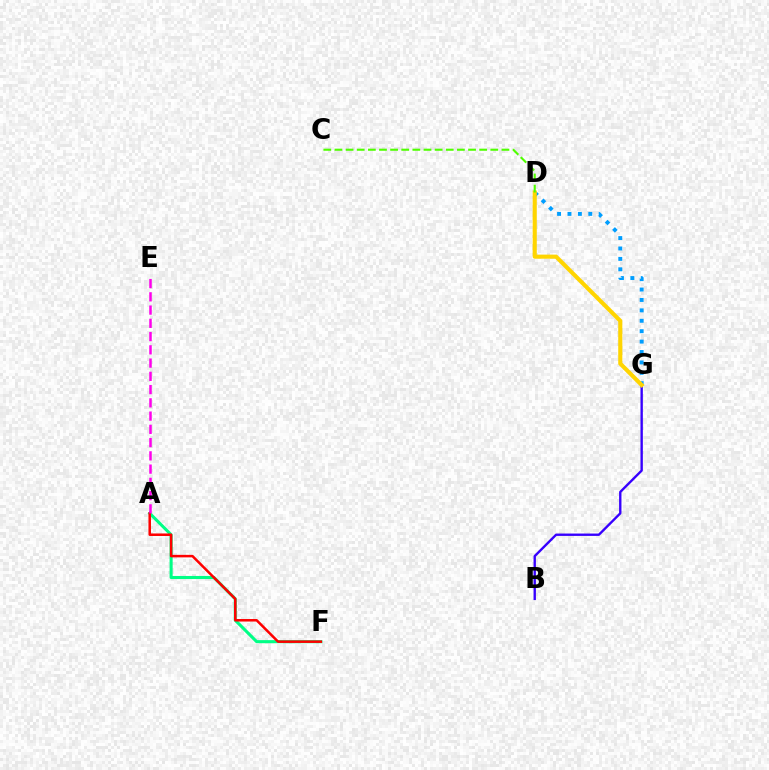{('A', 'F'): [{'color': '#00ff86', 'line_style': 'solid', 'thickness': 2.21}, {'color': '#ff0000', 'line_style': 'solid', 'thickness': 1.81}], ('D', 'G'): [{'color': '#009eff', 'line_style': 'dotted', 'thickness': 2.83}, {'color': '#ffd500', 'line_style': 'solid', 'thickness': 2.96}], ('B', 'G'): [{'color': '#3700ff', 'line_style': 'solid', 'thickness': 1.71}], ('C', 'D'): [{'color': '#4fff00', 'line_style': 'dashed', 'thickness': 1.51}], ('A', 'E'): [{'color': '#ff00ed', 'line_style': 'dashed', 'thickness': 1.8}]}